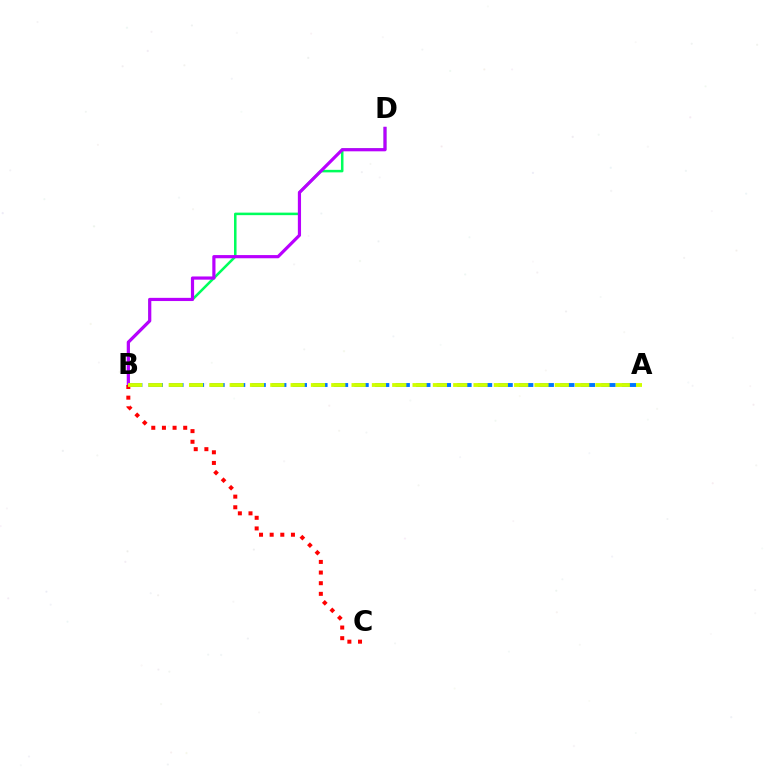{('A', 'B'): [{'color': '#0074ff', 'line_style': 'dashed', 'thickness': 2.8}, {'color': '#d1ff00', 'line_style': 'dashed', 'thickness': 2.76}], ('B', 'D'): [{'color': '#00ff5c', 'line_style': 'solid', 'thickness': 1.82}, {'color': '#b900ff', 'line_style': 'solid', 'thickness': 2.3}], ('B', 'C'): [{'color': '#ff0000', 'line_style': 'dotted', 'thickness': 2.89}]}